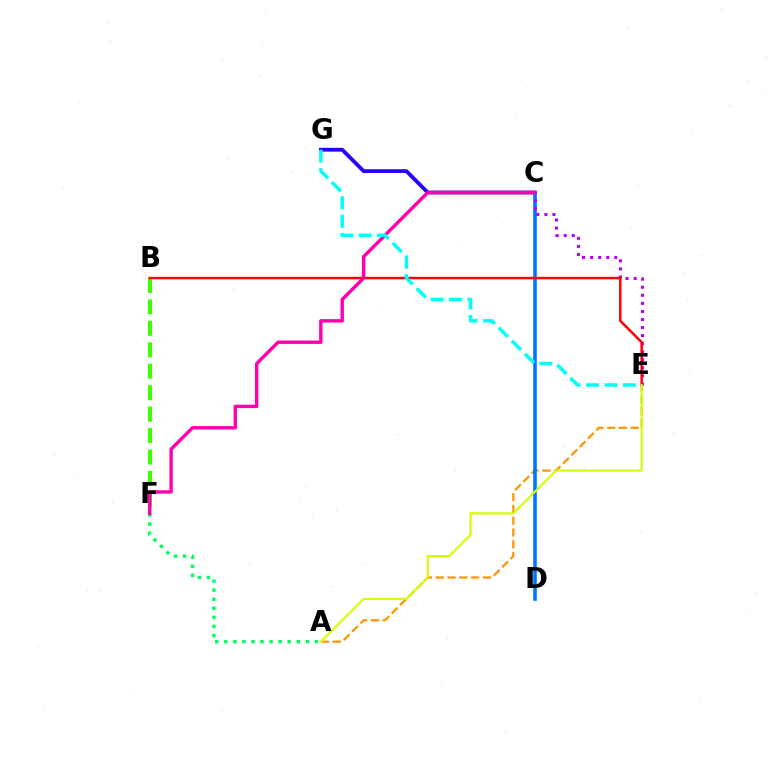{('C', 'G'): [{'color': '#2500ff', 'line_style': 'solid', 'thickness': 2.74}], ('A', 'E'): [{'color': '#ff9400', 'line_style': 'dashed', 'thickness': 1.6}, {'color': '#d1ff00', 'line_style': 'solid', 'thickness': 1.52}], ('C', 'D'): [{'color': '#0074ff', 'line_style': 'solid', 'thickness': 2.59}], ('C', 'E'): [{'color': '#b900ff', 'line_style': 'dotted', 'thickness': 2.19}], ('B', 'F'): [{'color': '#3dff00', 'line_style': 'dashed', 'thickness': 2.91}], ('A', 'F'): [{'color': '#00ff5c', 'line_style': 'dotted', 'thickness': 2.46}], ('B', 'E'): [{'color': '#ff0000', 'line_style': 'solid', 'thickness': 1.78}], ('C', 'F'): [{'color': '#ff00ac', 'line_style': 'solid', 'thickness': 2.44}], ('E', 'G'): [{'color': '#00fff6', 'line_style': 'dashed', 'thickness': 2.51}]}